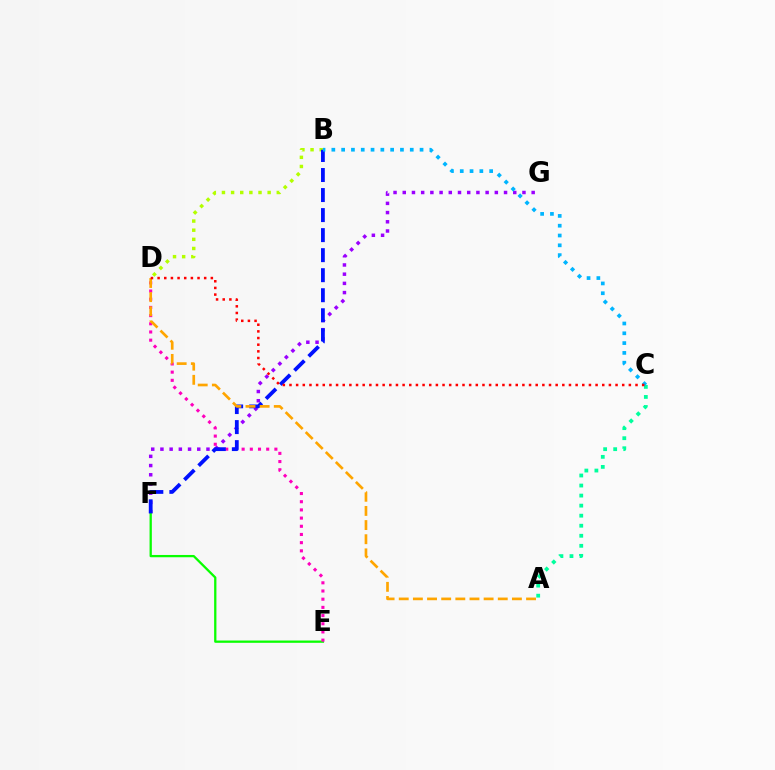{('F', 'G'): [{'color': '#9b00ff', 'line_style': 'dotted', 'thickness': 2.5}], ('E', 'F'): [{'color': '#08ff00', 'line_style': 'solid', 'thickness': 1.64}], ('A', 'C'): [{'color': '#00ff9d', 'line_style': 'dotted', 'thickness': 2.73}], ('D', 'E'): [{'color': '#ff00bd', 'line_style': 'dotted', 'thickness': 2.22}], ('B', 'D'): [{'color': '#b3ff00', 'line_style': 'dotted', 'thickness': 2.48}], ('B', 'F'): [{'color': '#0010ff', 'line_style': 'dashed', 'thickness': 2.72}], ('A', 'D'): [{'color': '#ffa500', 'line_style': 'dashed', 'thickness': 1.92}], ('B', 'C'): [{'color': '#00b5ff', 'line_style': 'dotted', 'thickness': 2.66}], ('C', 'D'): [{'color': '#ff0000', 'line_style': 'dotted', 'thickness': 1.81}]}